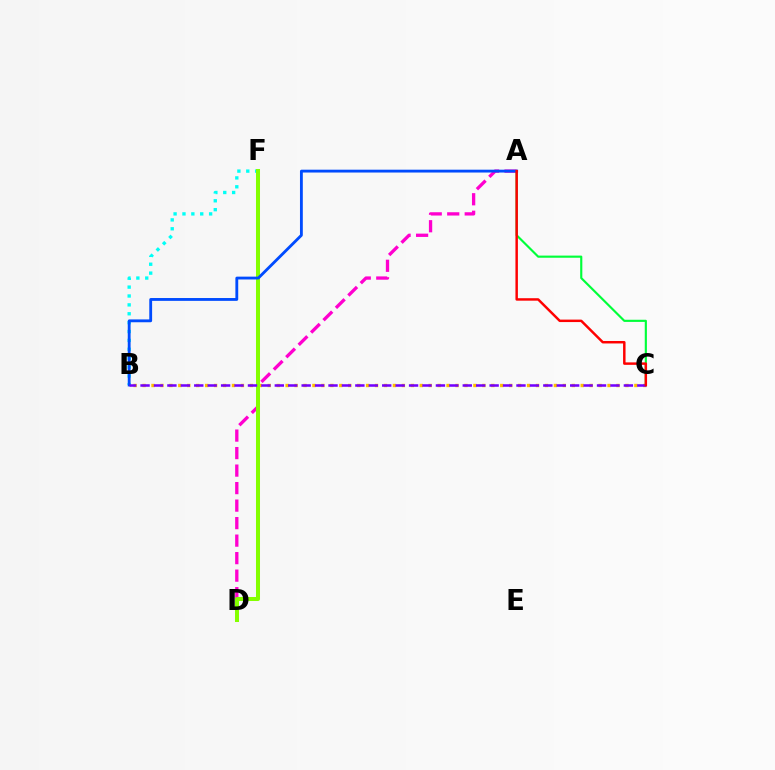{('B', 'C'): [{'color': '#ffbd00', 'line_style': 'dotted', 'thickness': 2.43}, {'color': '#7200ff', 'line_style': 'dashed', 'thickness': 1.82}], ('B', 'F'): [{'color': '#00fff6', 'line_style': 'dotted', 'thickness': 2.41}], ('A', 'D'): [{'color': '#ff00cf', 'line_style': 'dashed', 'thickness': 2.38}], ('D', 'F'): [{'color': '#84ff00', 'line_style': 'solid', 'thickness': 2.89}], ('A', 'C'): [{'color': '#00ff39', 'line_style': 'solid', 'thickness': 1.55}, {'color': '#ff0000', 'line_style': 'solid', 'thickness': 1.78}], ('A', 'B'): [{'color': '#004bff', 'line_style': 'solid', 'thickness': 2.04}]}